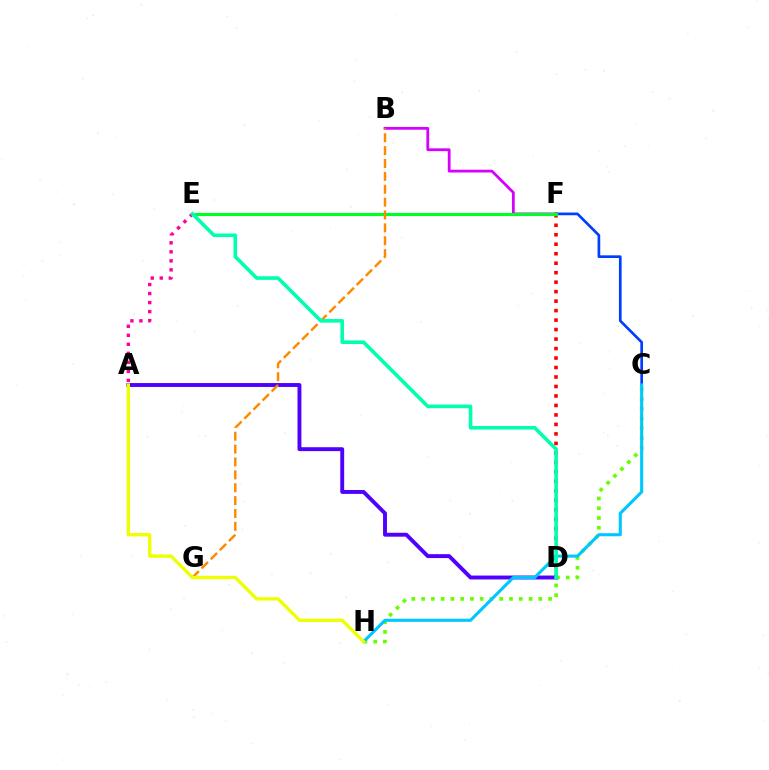{('B', 'F'): [{'color': '#d600ff', 'line_style': 'solid', 'thickness': 2.0}], ('C', 'F'): [{'color': '#003fff', 'line_style': 'solid', 'thickness': 1.94}], ('D', 'F'): [{'color': '#ff0000', 'line_style': 'dotted', 'thickness': 2.58}], ('C', 'H'): [{'color': '#66ff00', 'line_style': 'dotted', 'thickness': 2.65}, {'color': '#00c7ff', 'line_style': 'solid', 'thickness': 2.23}], ('A', 'E'): [{'color': '#ff00a0', 'line_style': 'dotted', 'thickness': 2.45}], ('E', 'F'): [{'color': '#00ff27', 'line_style': 'solid', 'thickness': 2.26}], ('A', 'D'): [{'color': '#4f00ff', 'line_style': 'solid', 'thickness': 2.81}], ('B', 'G'): [{'color': '#ff8800', 'line_style': 'dashed', 'thickness': 1.75}], ('A', 'H'): [{'color': '#eeff00', 'line_style': 'solid', 'thickness': 2.41}], ('D', 'E'): [{'color': '#00ffaf', 'line_style': 'solid', 'thickness': 2.59}]}